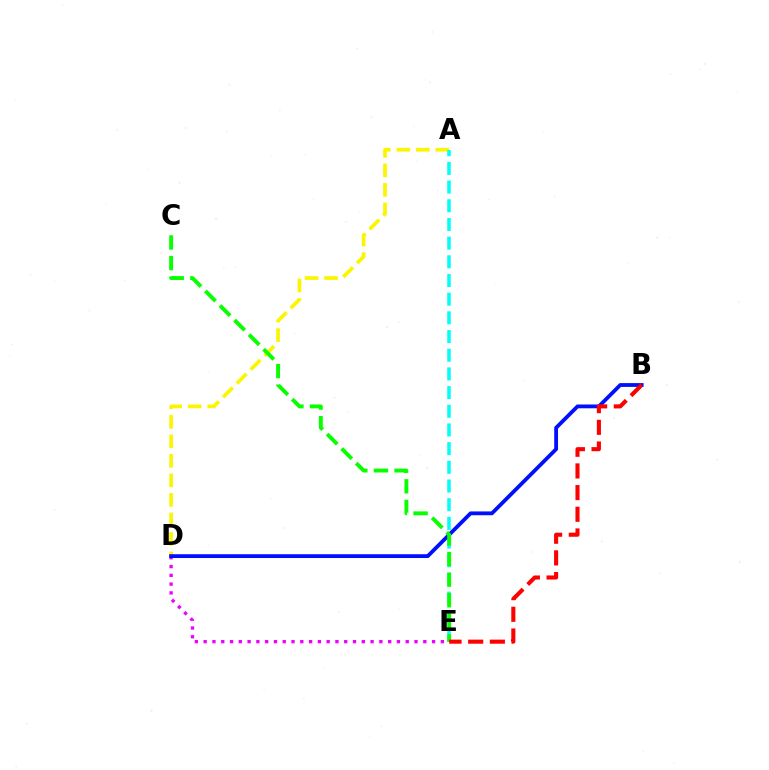{('D', 'E'): [{'color': '#ee00ff', 'line_style': 'dotted', 'thickness': 2.39}], ('A', 'D'): [{'color': '#fcf500', 'line_style': 'dashed', 'thickness': 2.65}], ('A', 'E'): [{'color': '#00fff6', 'line_style': 'dashed', 'thickness': 2.54}], ('B', 'D'): [{'color': '#0010ff', 'line_style': 'solid', 'thickness': 2.74}], ('C', 'E'): [{'color': '#08ff00', 'line_style': 'dashed', 'thickness': 2.8}], ('B', 'E'): [{'color': '#ff0000', 'line_style': 'dashed', 'thickness': 2.94}]}